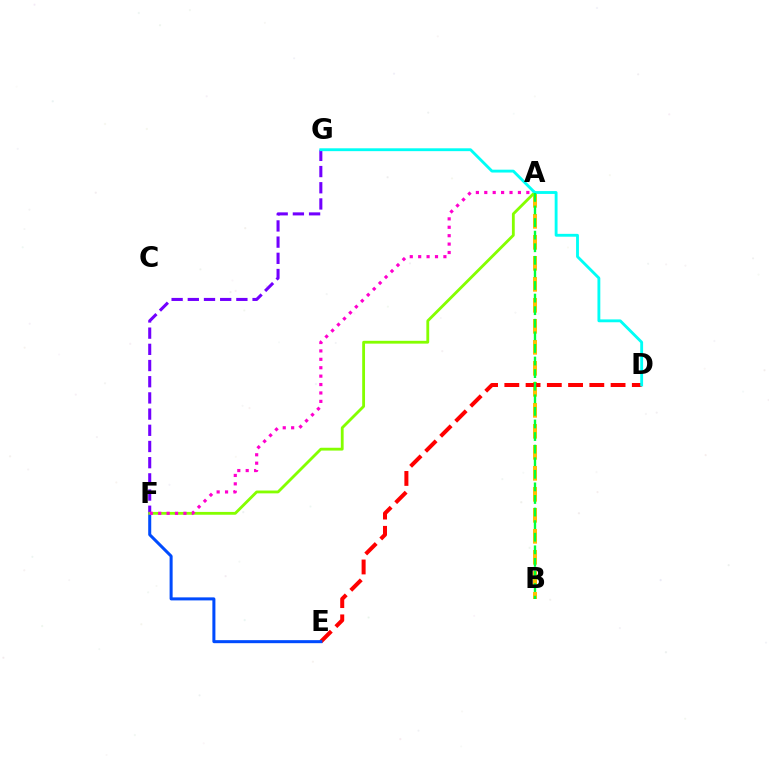{('A', 'B'): [{'color': '#ffbd00', 'line_style': 'dashed', 'thickness': 2.85}, {'color': '#00ff39', 'line_style': 'dashed', 'thickness': 1.71}], ('D', 'E'): [{'color': '#ff0000', 'line_style': 'dashed', 'thickness': 2.89}], ('E', 'F'): [{'color': '#004bff', 'line_style': 'solid', 'thickness': 2.18}], ('F', 'G'): [{'color': '#7200ff', 'line_style': 'dashed', 'thickness': 2.2}], ('A', 'F'): [{'color': '#84ff00', 'line_style': 'solid', 'thickness': 2.03}, {'color': '#ff00cf', 'line_style': 'dotted', 'thickness': 2.29}], ('D', 'G'): [{'color': '#00fff6', 'line_style': 'solid', 'thickness': 2.05}]}